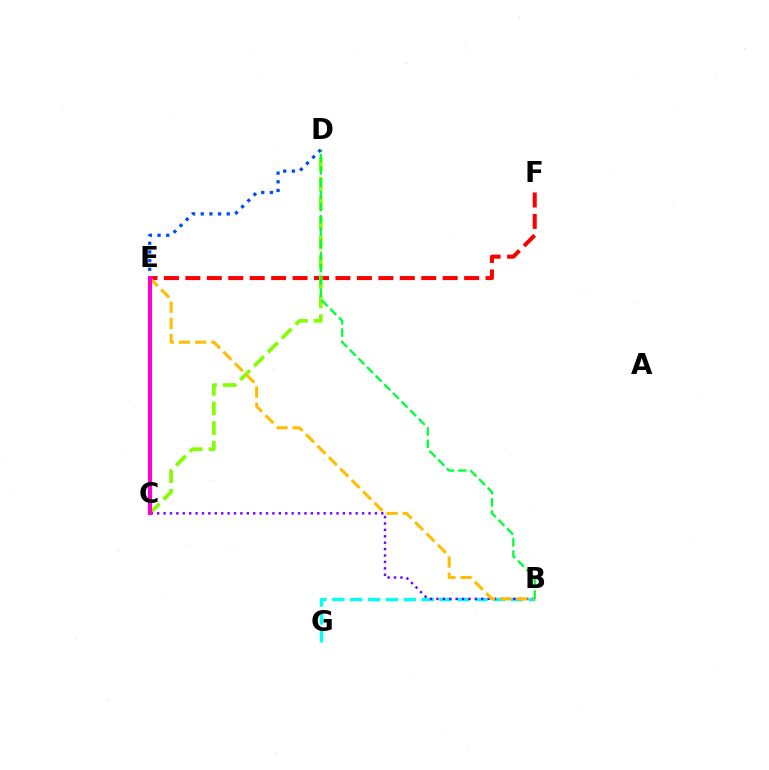{('E', 'F'): [{'color': '#ff0000', 'line_style': 'dashed', 'thickness': 2.91}], ('C', 'D'): [{'color': '#84ff00', 'line_style': 'dashed', 'thickness': 2.66}], ('B', 'G'): [{'color': '#00fff6', 'line_style': 'dashed', 'thickness': 2.43}], ('B', 'C'): [{'color': '#7200ff', 'line_style': 'dotted', 'thickness': 1.74}], ('D', 'E'): [{'color': '#004bff', 'line_style': 'dotted', 'thickness': 2.36}], ('B', 'E'): [{'color': '#ffbd00', 'line_style': 'dashed', 'thickness': 2.2}], ('B', 'D'): [{'color': '#00ff39', 'line_style': 'dashed', 'thickness': 1.66}], ('C', 'E'): [{'color': '#ff00cf', 'line_style': 'solid', 'thickness': 2.97}]}